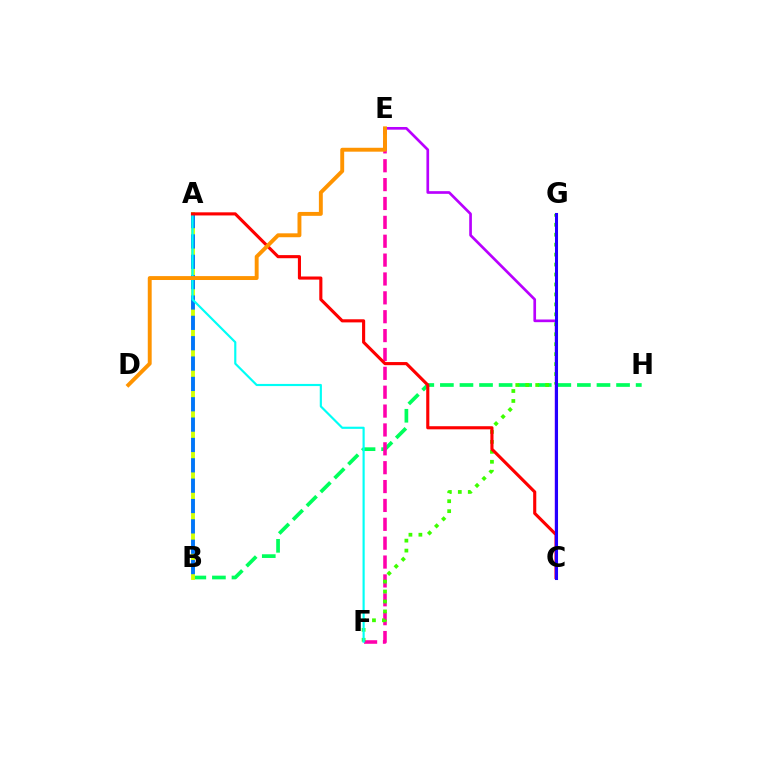{('B', 'H'): [{'color': '#00ff5c', 'line_style': 'dashed', 'thickness': 2.66}], ('A', 'B'): [{'color': '#d1ff00', 'line_style': 'solid', 'thickness': 2.77}, {'color': '#0074ff', 'line_style': 'dashed', 'thickness': 2.76}], ('C', 'E'): [{'color': '#b900ff', 'line_style': 'solid', 'thickness': 1.93}], ('E', 'F'): [{'color': '#ff00ac', 'line_style': 'dashed', 'thickness': 2.56}], ('F', 'G'): [{'color': '#3dff00', 'line_style': 'dotted', 'thickness': 2.7}], ('A', 'F'): [{'color': '#00fff6', 'line_style': 'solid', 'thickness': 1.56}], ('A', 'C'): [{'color': '#ff0000', 'line_style': 'solid', 'thickness': 2.24}], ('D', 'E'): [{'color': '#ff9400', 'line_style': 'solid', 'thickness': 2.81}], ('C', 'G'): [{'color': '#2500ff', 'line_style': 'solid', 'thickness': 2.21}]}